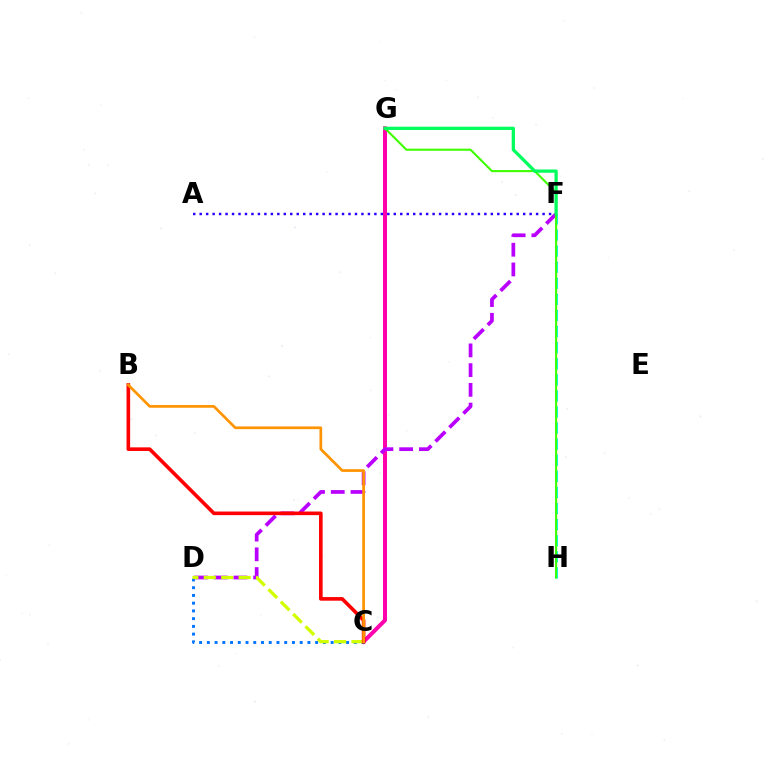{('C', 'G'): [{'color': '#ff00ac', 'line_style': 'solid', 'thickness': 2.87}], ('C', 'D'): [{'color': '#0074ff', 'line_style': 'dotted', 'thickness': 2.1}, {'color': '#d1ff00', 'line_style': 'dashed', 'thickness': 2.37}], ('D', 'F'): [{'color': '#b900ff', 'line_style': 'dashed', 'thickness': 2.68}], ('F', 'H'): [{'color': '#00fff6', 'line_style': 'dashed', 'thickness': 2.19}], ('B', 'C'): [{'color': '#ff0000', 'line_style': 'solid', 'thickness': 2.6}, {'color': '#ff9400', 'line_style': 'solid', 'thickness': 1.94}], ('G', 'H'): [{'color': '#3dff00', 'line_style': 'solid', 'thickness': 1.51}], ('A', 'F'): [{'color': '#2500ff', 'line_style': 'dotted', 'thickness': 1.76}], ('F', 'G'): [{'color': '#00ff5c', 'line_style': 'solid', 'thickness': 2.35}]}